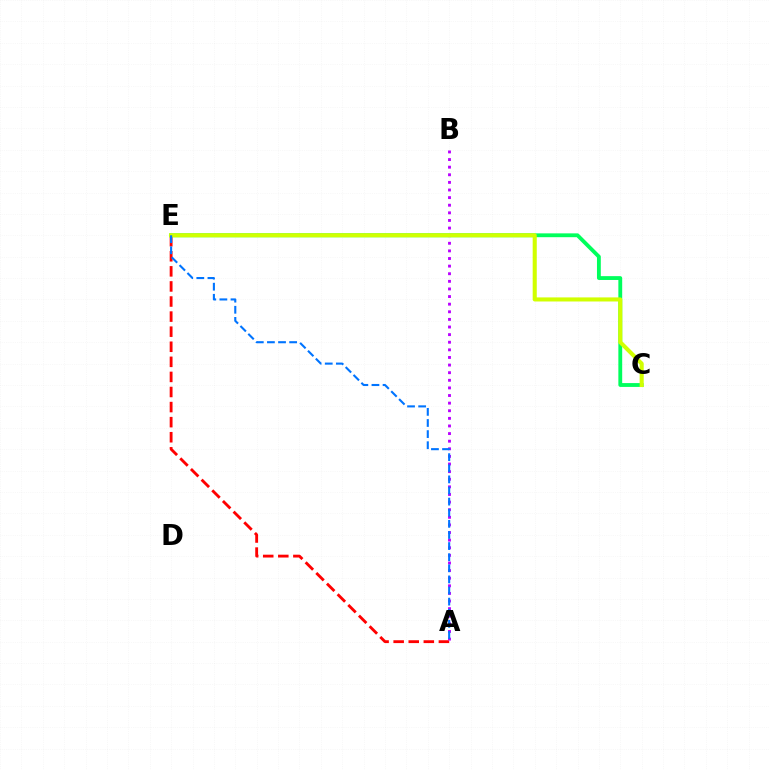{('A', 'E'): [{'color': '#ff0000', 'line_style': 'dashed', 'thickness': 2.05}, {'color': '#0074ff', 'line_style': 'dashed', 'thickness': 1.51}], ('C', 'E'): [{'color': '#00ff5c', 'line_style': 'solid', 'thickness': 2.76}, {'color': '#d1ff00', 'line_style': 'solid', 'thickness': 2.94}], ('A', 'B'): [{'color': '#b900ff', 'line_style': 'dotted', 'thickness': 2.07}]}